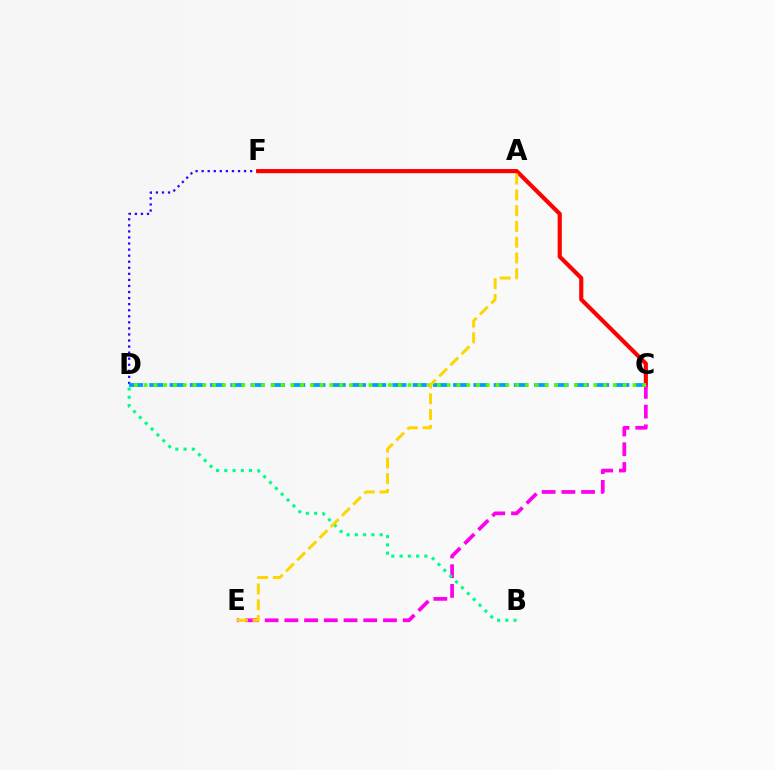{('D', 'F'): [{'color': '#3700ff', 'line_style': 'dotted', 'thickness': 1.65}], ('C', 'F'): [{'color': '#ff0000', 'line_style': 'solid', 'thickness': 2.98}], ('C', 'D'): [{'color': '#009eff', 'line_style': 'dashed', 'thickness': 2.75}, {'color': '#4fff00', 'line_style': 'dotted', 'thickness': 2.66}], ('C', 'E'): [{'color': '#ff00ed', 'line_style': 'dashed', 'thickness': 2.68}], ('B', 'D'): [{'color': '#00ff86', 'line_style': 'dotted', 'thickness': 2.25}], ('A', 'E'): [{'color': '#ffd500', 'line_style': 'dashed', 'thickness': 2.14}]}